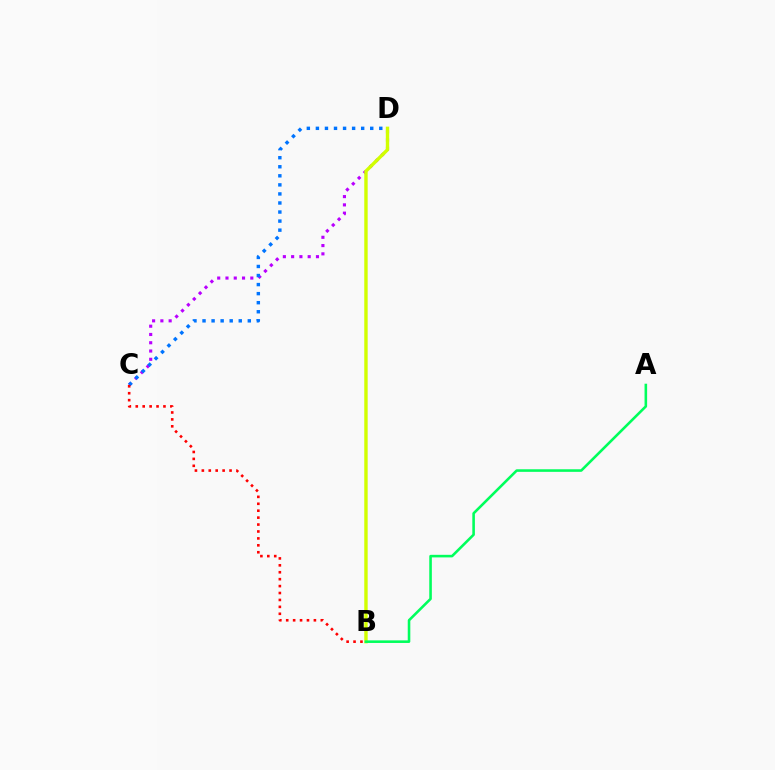{('C', 'D'): [{'color': '#b900ff', 'line_style': 'dotted', 'thickness': 2.25}, {'color': '#0074ff', 'line_style': 'dotted', 'thickness': 2.46}], ('B', 'C'): [{'color': '#ff0000', 'line_style': 'dotted', 'thickness': 1.88}], ('B', 'D'): [{'color': '#d1ff00', 'line_style': 'solid', 'thickness': 2.45}], ('A', 'B'): [{'color': '#00ff5c', 'line_style': 'solid', 'thickness': 1.86}]}